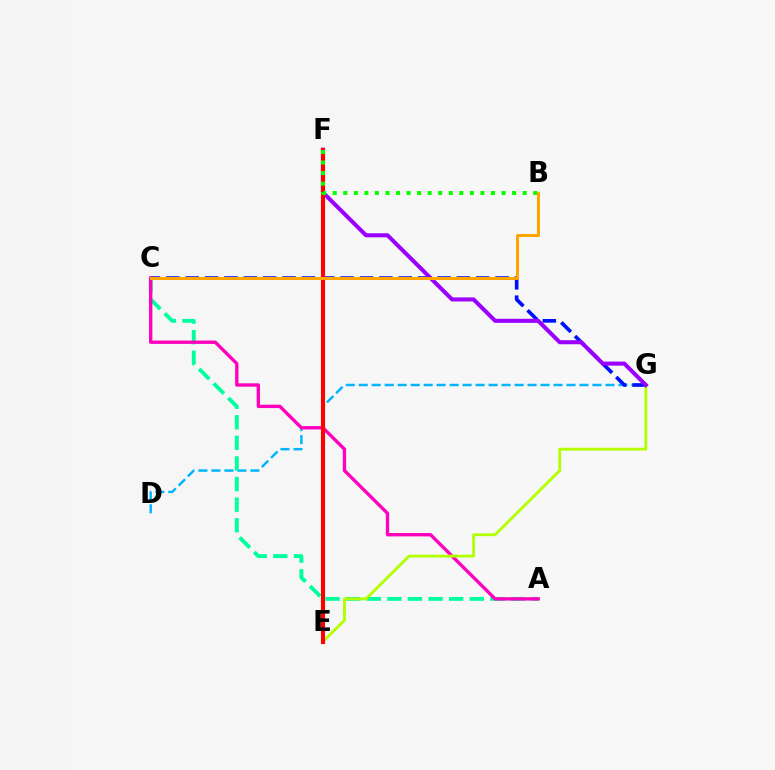{('D', 'G'): [{'color': '#00b5ff', 'line_style': 'dashed', 'thickness': 1.76}], ('A', 'C'): [{'color': '#00ff9d', 'line_style': 'dashed', 'thickness': 2.8}, {'color': '#ff00bd', 'line_style': 'solid', 'thickness': 2.41}], ('C', 'G'): [{'color': '#0010ff', 'line_style': 'dashed', 'thickness': 2.63}], ('E', 'G'): [{'color': '#b3ff00', 'line_style': 'solid', 'thickness': 2.05}], ('F', 'G'): [{'color': '#9b00ff', 'line_style': 'solid', 'thickness': 2.91}], ('E', 'F'): [{'color': '#ff0000', 'line_style': 'solid', 'thickness': 2.95}], ('B', 'F'): [{'color': '#08ff00', 'line_style': 'dotted', 'thickness': 2.87}], ('B', 'C'): [{'color': '#ffa500', 'line_style': 'solid', 'thickness': 2.17}]}